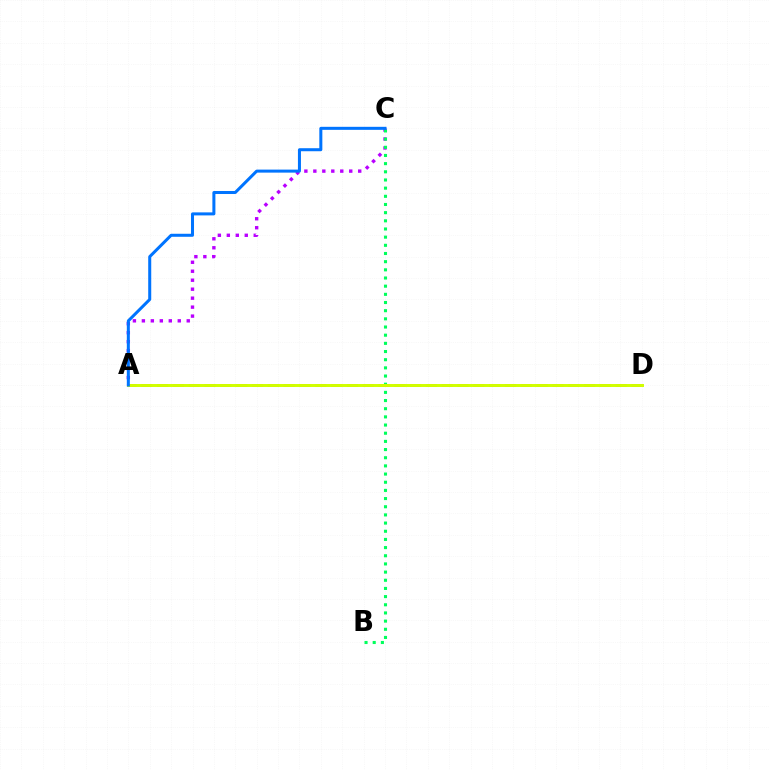{('A', 'C'): [{'color': '#b900ff', 'line_style': 'dotted', 'thickness': 2.44}, {'color': '#0074ff', 'line_style': 'solid', 'thickness': 2.18}], ('B', 'C'): [{'color': '#00ff5c', 'line_style': 'dotted', 'thickness': 2.22}], ('A', 'D'): [{'color': '#ff0000', 'line_style': 'dashed', 'thickness': 2.15}, {'color': '#d1ff00', 'line_style': 'solid', 'thickness': 2.13}]}